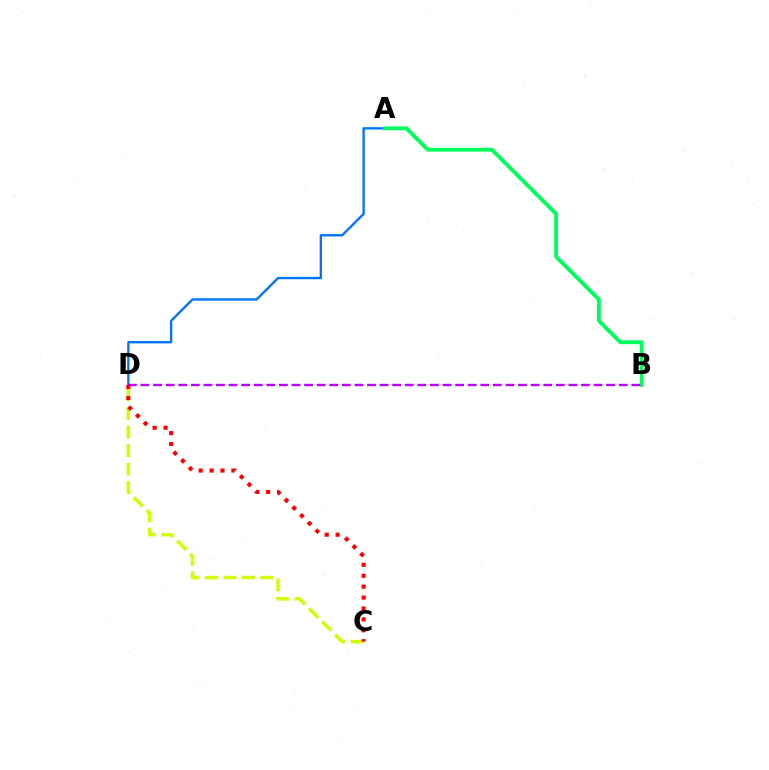{('A', 'D'): [{'color': '#0074ff', 'line_style': 'solid', 'thickness': 1.69}], ('A', 'B'): [{'color': '#00ff5c', 'line_style': 'solid', 'thickness': 2.77}], ('B', 'D'): [{'color': '#b900ff', 'line_style': 'dashed', 'thickness': 1.71}], ('C', 'D'): [{'color': '#d1ff00', 'line_style': 'dashed', 'thickness': 2.51}, {'color': '#ff0000', 'line_style': 'dotted', 'thickness': 2.96}]}